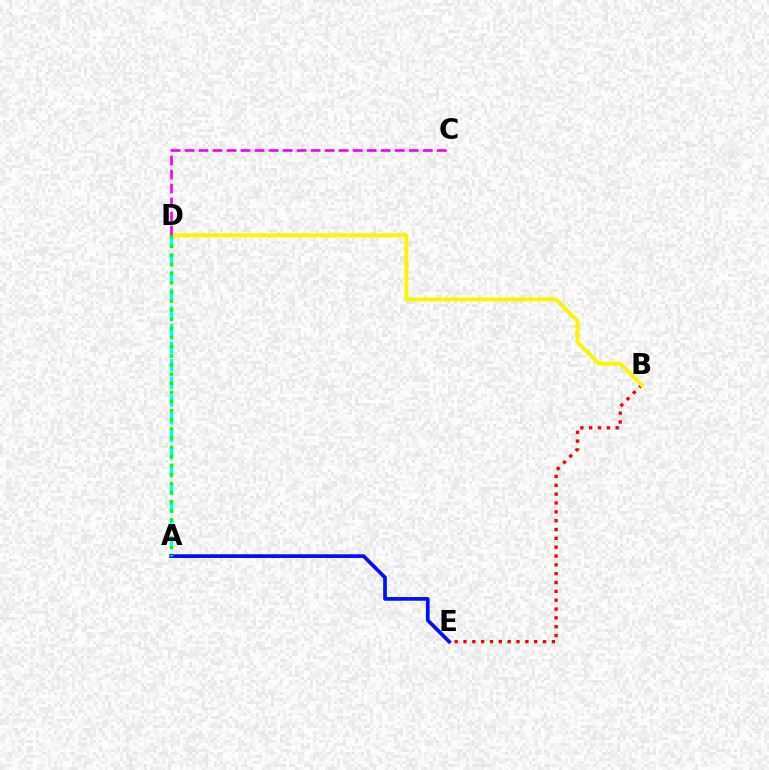{('A', 'D'): [{'color': '#00fff6', 'line_style': 'dashed', 'thickness': 2.4}, {'color': '#08ff00', 'line_style': 'dotted', 'thickness': 2.48}], ('B', 'E'): [{'color': '#ff0000', 'line_style': 'dotted', 'thickness': 2.4}], ('B', 'D'): [{'color': '#fcf500', 'line_style': 'solid', 'thickness': 2.81}], ('A', 'E'): [{'color': '#0010ff', 'line_style': 'solid', 'thickness': 2.67}], ('C', 'D'): [{'color': '#ee00ff', 'line_style': 'dashed', 'thickness': 1.9}]}